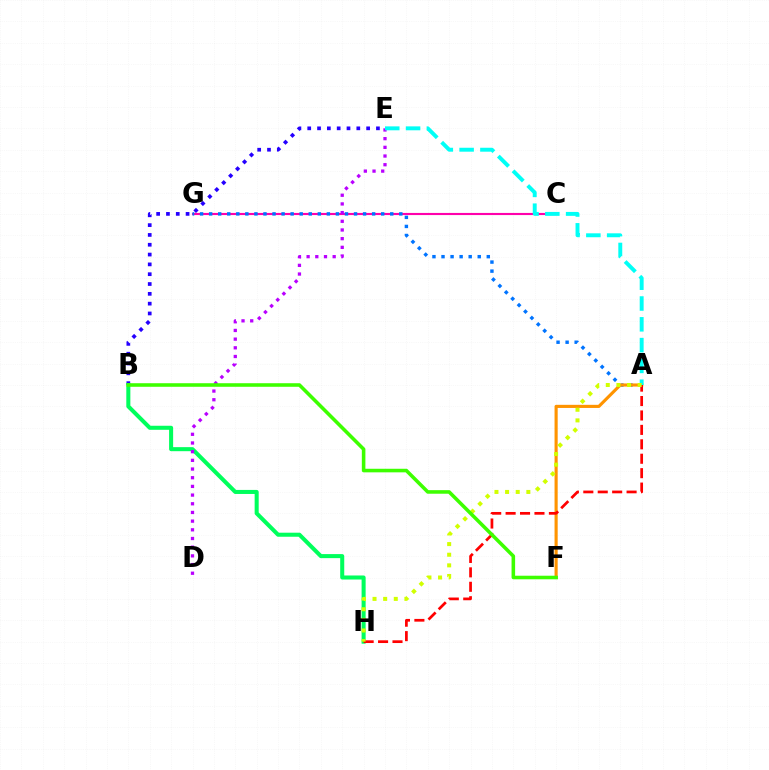{('B', 'E'): [{'color': '#2500ff', 'line_style': 'dotted', 'thickness': 2.67}], ('B', 'H'): [{'color': '#00ff5c', 'line_style': 'solid', 'thickness': 2.91}], ('C', 'G'): [{'color': '#ff00ac', 'line_style': 'solid', 'thickness': 1.53}], ('D', 'E'): [{'color': '#b900ff', 'line_style': 'dotted', 'thickness': 2.36}], ('A', 'G'): [{'color': '#0074ff', 'line_style': 'dotted', 'thickness': 2.46}], ('A', 'F'): [{'color': '#ff9400', 'line_style': 'solid', 'thickness': 2.25}], ('A', 'H'): [{'color': '#ff0000', 'line_style': 'dashed', 'thickness': 1.96}, {'color': '#d1ff00', 'line_style': 'dotted', 'thickness': 2.89}], ('A', 'E'): [{'color': '#00fff6', 'line_style': 'dashed', 'thickness': 2.83}], ('B', 'F'): [{'color': '#3dff00', 'line_style': 'solid', 'thickness': 2.57}]}